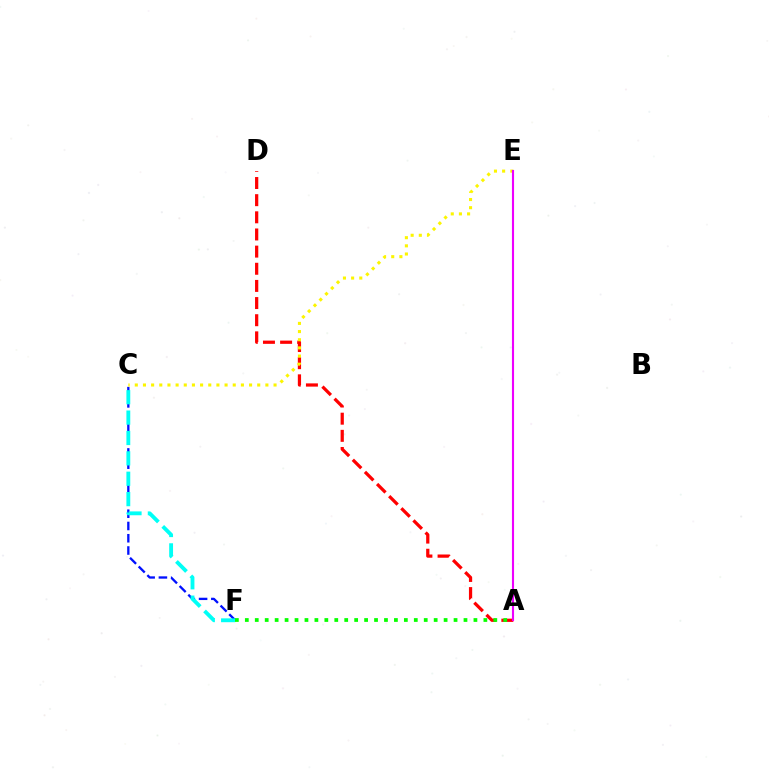{('A', 'D'): [{'color': '#ff0000', 'line_style': 'dashed', 'thickness': 2.33}], ('C', 'F'): [{'color': '#0010ff', 'line_style': 'dashed', 'thickness': 1.67}, {'color': '#00fff6', 'line_style': 'dashed', 'thickness': 2.77}], ('C', 'E'): [{'color': '#fcf500', 'line_style': 'dotted', 'thickness': 2.22}], ('A', 'E'): [{'color': '#ee00ff', 'line_style': 'solid', 'thickness': 1.52}], ('A', 'F'): [{'color': '#08ff00', 'line_style': 'dotted', 'thickness': 2.7}]}